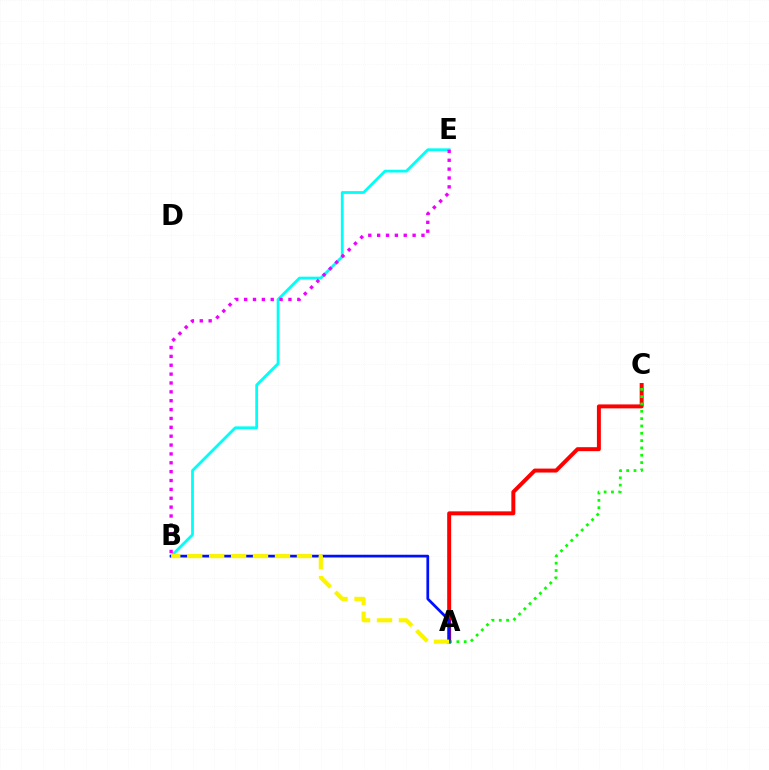{('A', 'C'): [{'color': '#ff0000', 'line_style': 'solid', 'thickness': 2.85}, {'color': '#08ff00', 'line_style': 'dotted', 'thickness': 1.99}], ('B', 'E'): [{'color': '#00fff6', 'line_style': 'solid', 'thickness': 2.01}, {'color': '#ee00ff', 'line_style': 'dotted', 'thickness': 2.41}], ('A', 'B'): [{'color': '#0010ff', 'line_style': 'solid', 'thickness': 1.97}, {'color': '#fcf500', 'line_style': 'dashed', 'thickness': 2.98}]}